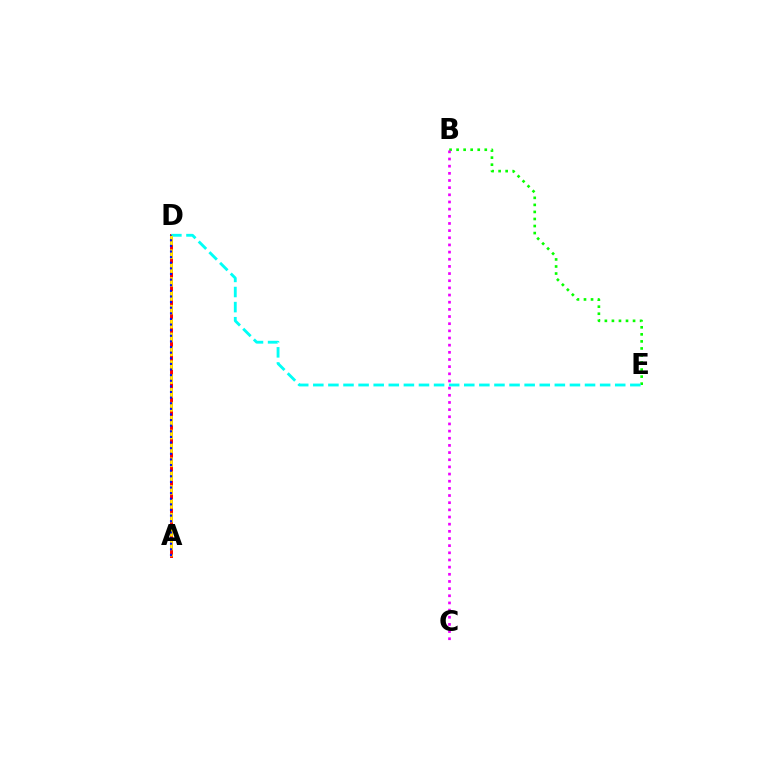{('A', 'D'): [{'color': '#ff0000', 'line_style': 'solid', 'thickness': 2.12}, {'color': '#fcf500', 'line_style': 'dashed', 'thickness': 1.88}, {'color': '#0010ff', 'line_style': 'dotted', 'thickness': 1.53}], ('B', 'E'): [{'color': '#08ff00', 'line_style': 'dotted', 'thickness': 1.91}], ('D', 'E'): [{'color': '#00fff6', 'line_style': 'dashed', 'thickness': 2.05}], ('B', 'C'): [{'color': '#ee00ff', 'line_style': 'dotted', 'thickness': 1.95}]}